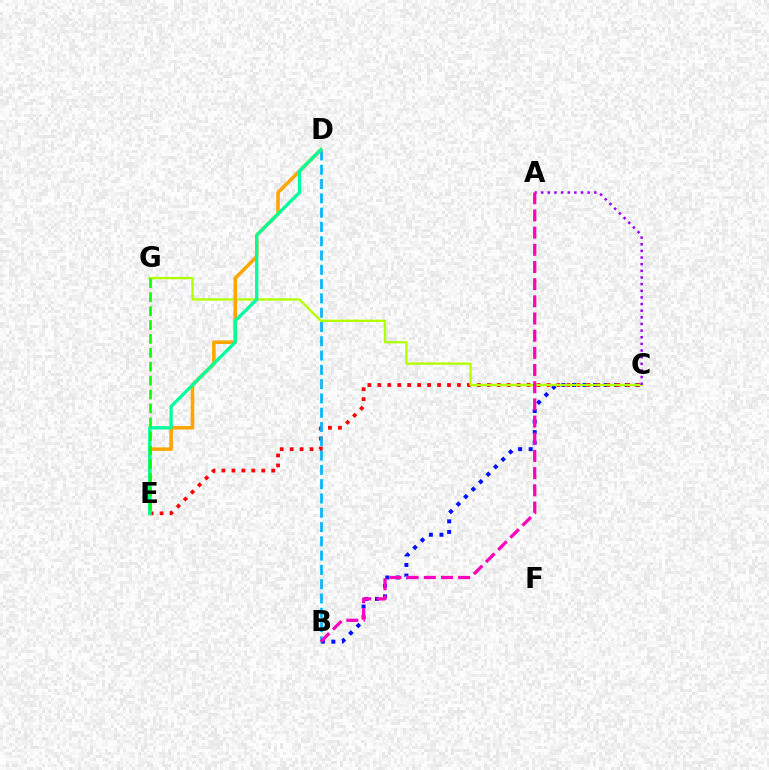{('B', 'C'): [{'color': '#0010ff', 'line_style': 'dotted', 'thickness': 2.87}], ('C', 'E'): [{'color': '#ff0000', 'line_style': 'dotted', 'thickness': 2.7}], ('C', 'G'): [{'color': '#b3ff00', 'line_style': 'solid', 'thickness': 1.67}], ('B', 'D'): [{'color': '#00b5ff', 'line_style': 'dashed', 'thickness': 1.94}], ('A', 'C'): [{'color': '#9b00ff', 'line_style': 'dotted', 'thickness': 1.8}], ('D', 'E'): [{'color': '#ffa500', 'line_style': 'solid', 'thickness': 2.56}, {'color': '#00ff9d', 'line_style': 'solid', 'thickness': 2.35}], ('E', 'G'): [{'color': '#08ff00', 'line_style': 'dashed', 'thickness': 1.89}], ('A', 'B'): [{'color': '#ff00bd', 'line_style': 'dashed', 'thickness': 2.33}]}